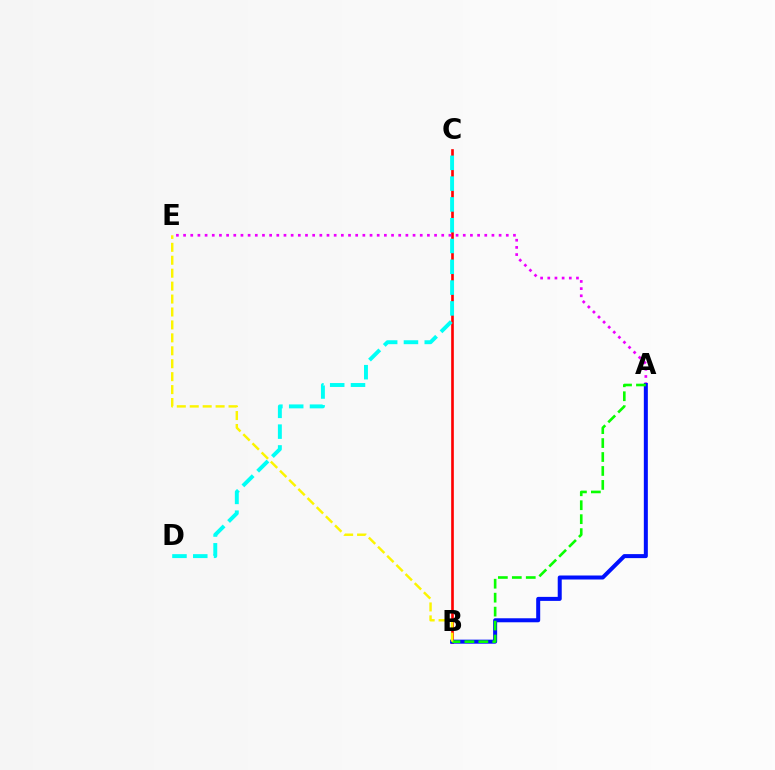{('B', 'C'): [{'color': '#ff0000', 'line_style': 'solid', 'thickness': 1.9}], ('C', 'D'): [{'color': '#00fff6', 'line_style': 'dashed', 'thickness': 2.82}], ('A', 'E'): [{'color': '#ee00ff', 'line_style': 'dotted', 'thickness': 1.95}], ('A', 'B'): [{'color': '#0010ff', 'line_style': 'solid', 'thickness': 2.89}, {'color': '#08ff00', 'line_style': 'dashed', 'thickness': 1.89}], ('B', 'E'): [{'color': '#fcf500', 'line_style': 'dashed', 'thickness': 1.76}]}